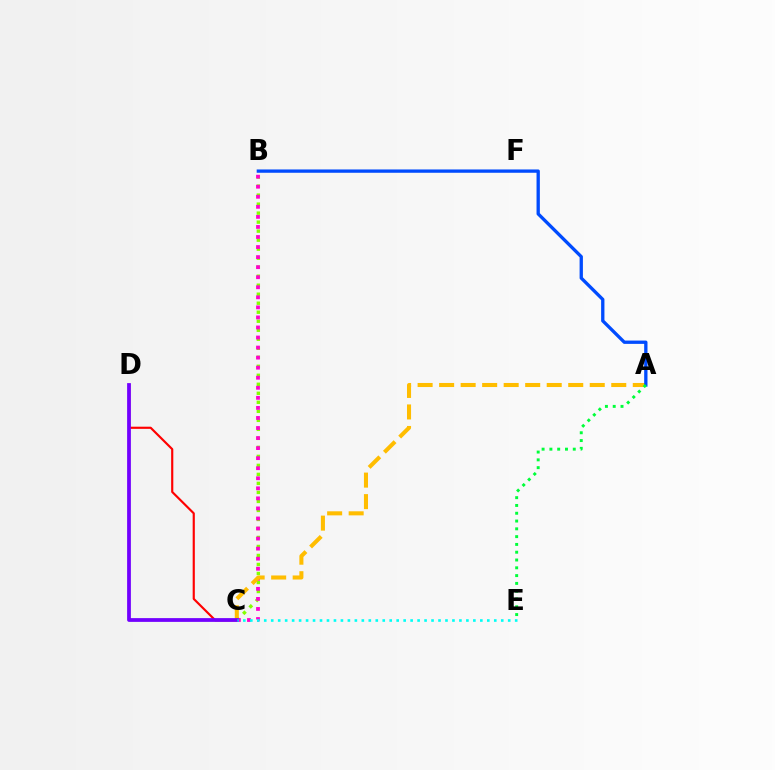{('B', 'C'): [{'color': '#84ff00', 'line_style': 'dotted', 'thickness': 2.45}, {'color': '#ff00cf', 'line_style': 'dotted', 'thickness': 2.73}], ('C', 'D'): [{'color': '#ff0000', 'line_style': 'solid', 'thickness': 1.55}, {'color': '#7200ff', 'line_style': 'solid', 'thickness': 2.71}], ('A', 'C'): [{'color': '#ffbd00', 'line_style': 'dashed', 'thickness': 2.92}], ('A', 'B'): [{'color': '#004bff', 'line_style': 'solid', 'thickness': 2.38}], ('C', 'E'): [{'color': '#00fff6', 'line_style': 'dotted', 'thickness': 1.89}], ('A', 'E'): [{'color': '#00ff39', 'line_style': 'dotted', 'thickness': 2.12}]}